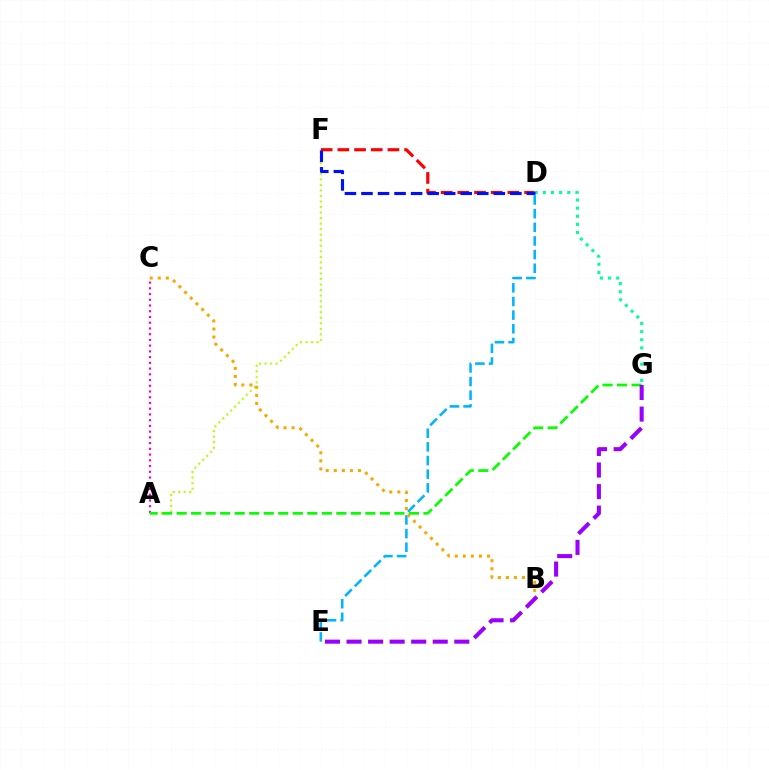{('A', 'F'): [{'color': '#b3ff00', 'line_style': 'dotted', 'thickness': 1.5}], ('D', 'F'): [{'color': '#ff0000', 'line_style': 'dashed', 'thickness': 2.27}, {'color': '#0010ff', 'line_style': 'dashed', 'thickness': 2.25}], ('D', 'E'): [{'color': '#00b5ff', 'line_style': 'dashed', 'thickness': 1.85}], ('A', 'C'): [{'color': '#ff00bd', 'line_style': 'dotted', 'thickness': 1.56}], ('B', 'C'): [{'color': '#ffa500', 'line_style': 'dotted', 'thickness': 2.19}], ('D', 'G'): [{'color': '#00ff9d', 'line_style': 'dotted', 'thickness': 2.21}], ('A', 'G'): [{'color': '#08ff00', 'line_style': 'dashed', 'thickness': 1.97}], ('E', 'G'): [{'color': '#9b00ff', 'line_style': 'dashed', 'thickness': 2.93}]}